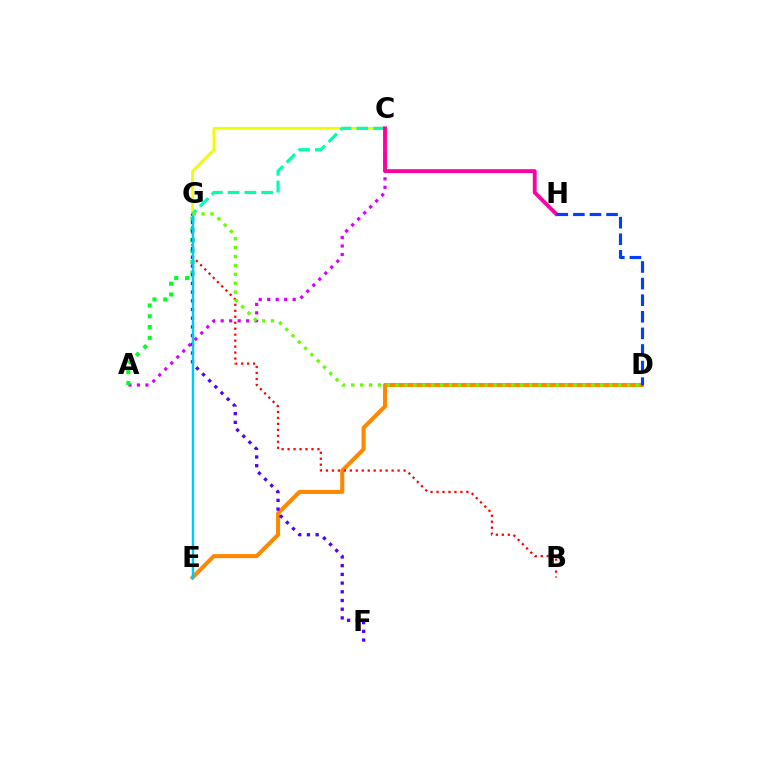{('A', 'C'): [{'color': '#d600ff', 'line_style': 'dotted', 'thickness': 2.31}], ('D', 'E'): [{'color': '#ff8800', 'line_style': 'solid', 'thickness': 2.92}], ('A', 'G'): [{'color': '#00ff27', 'line_style': 'dotted', 'thickness': 2.93}], ('C', 'G'): [{'color': '#eeff00', 'line_style': 'solid', 'thickness': 2.0}, {'color': '#00ffaf', 'line_style': 'dashed', 'thickness': 2.28}], ('C', 'H'): [{'color': '#ff00a0', 'line_style': 'solid', 'thickness': 2.77}], ('D', 'H'): [{'color': '#003fff', 'line_style': 'dashed', 'thickness': 2.25}], ('B', 'G'): [{'color': '#ff0000', 'line_style': 'dotted', 'thickness': 1.62}], ('F', 'G'): [{'color': '#4f00ff', 'line_style': 'dotted', 'thickness': 2.36}], ('E', 'G'): [{'color': '#00c7ff', 'line_style': 'solid', 'thickness': 1.75}], ('D', 'G'): [{'color': '#66ff00', 'line_style': 'dotted', 'thickness': 2.42}]}